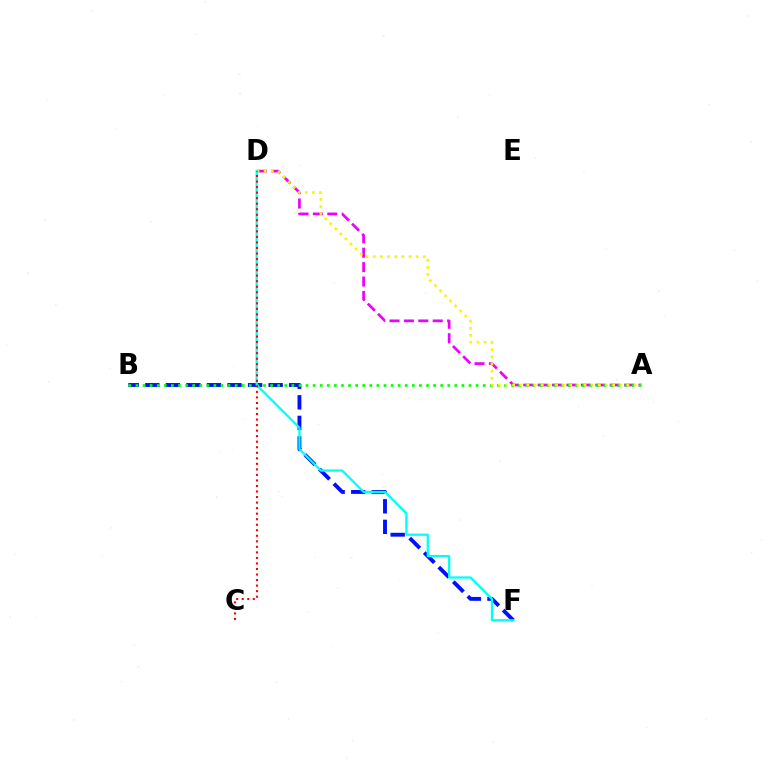{('A', 'D'): [{'color': '#ee00ff', 'line_style': 'dashed', 'thickness': 1.96}, {'color': '#fcf500', 'line_style': 'dotted', 'thickness': 1.94}], ('B', 'F'): [{'color': '#0010ff', 'line_style': 'dashed', 'thickness': 2.79}], ('A', 'B'): [{'color': '#08ff00', 'line_style': 'dotted', 'thickness': 1.93}], ('D', 'F'): [{'color': '#00fff6', 'line_style': 'solid', 'thickness': 1.63}], ('C', 'D'): [{'color': '#ff0000', 'line_style': 'dotted', 'thickness': 1.5}]}